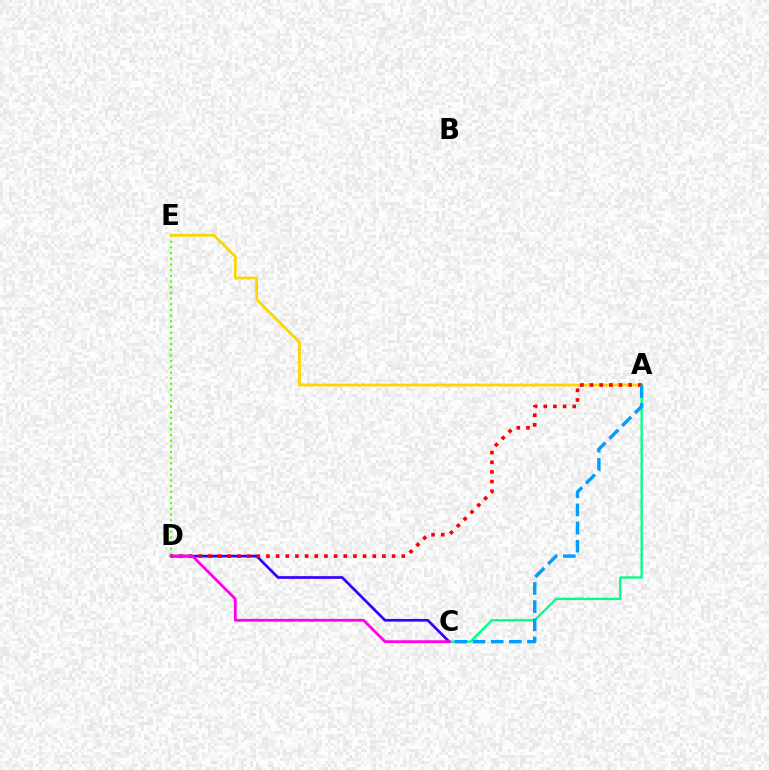{('D', 'E'): [{'color': '#4fff00', 'line_style': 'dotted', 'thickness': 1.54}], ('A', 'E'): [{'color': '#ffd500', 'line_style': 'solid', 'thickness': 2.0}], ('A', 'C'): [{'color': '#00ff86', 'line_style': 'solid', 'thickness': 1.69}, {'color': '#009eff', 'line_style': 'dashed', 'thickness': 2.46}], ('C', 'D'): [{'color': '#3700ff', 'line_style': 'solid', 'thickness': 1.95}, {'color': '#ff00ed', 'line_style': 'solid', 'thickness': 2.01}], ('A', 'D'): [{'color': '#ff0000', 'line_style': 'dotted', 'thickness': 2.63}]}